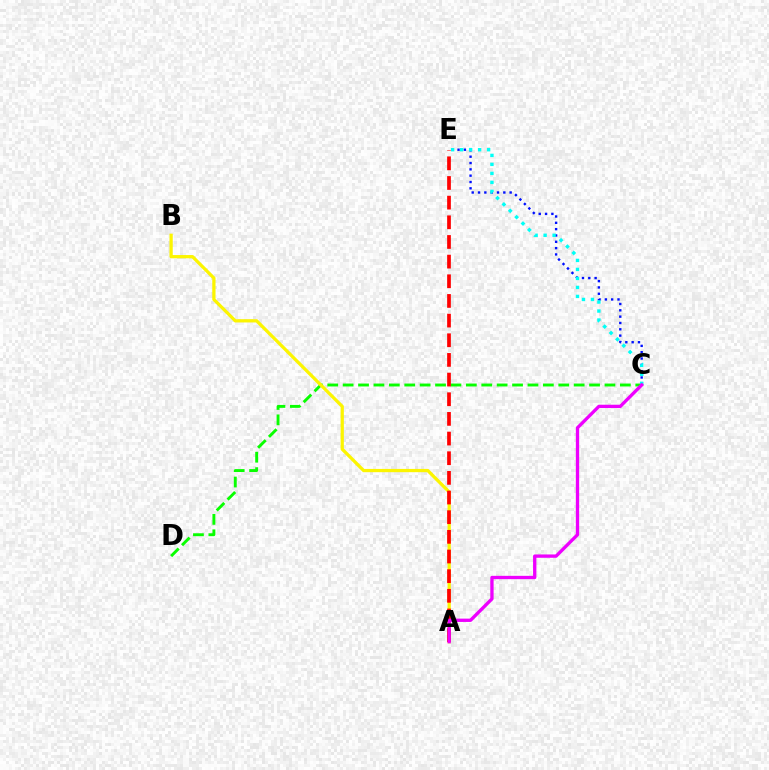{('C', 'D'): [{'color': '#08ff00', 'line_style': 'dashed', 'thickness': 2.09}], ('C', 'E'): [{'color': '#0010ff', 'line_style': 'dotted', 'thickness': 1.72}, {'color': '#00fff6', 'line_style': 'dotted', 'thickness': 2.45}], ('A', 'B'): [{'color': '#fcf500', 'line_style': 'solid', 'thickness': 2.35}], ('A', 'E'): [{'color': '#ff0000', 'line_style': 'dashed', 'thickness': 2.67}], ('A', 'C'): [{'color': '#ee00ff', 'line_style': 'solid', 'thickness': 2.39}]}